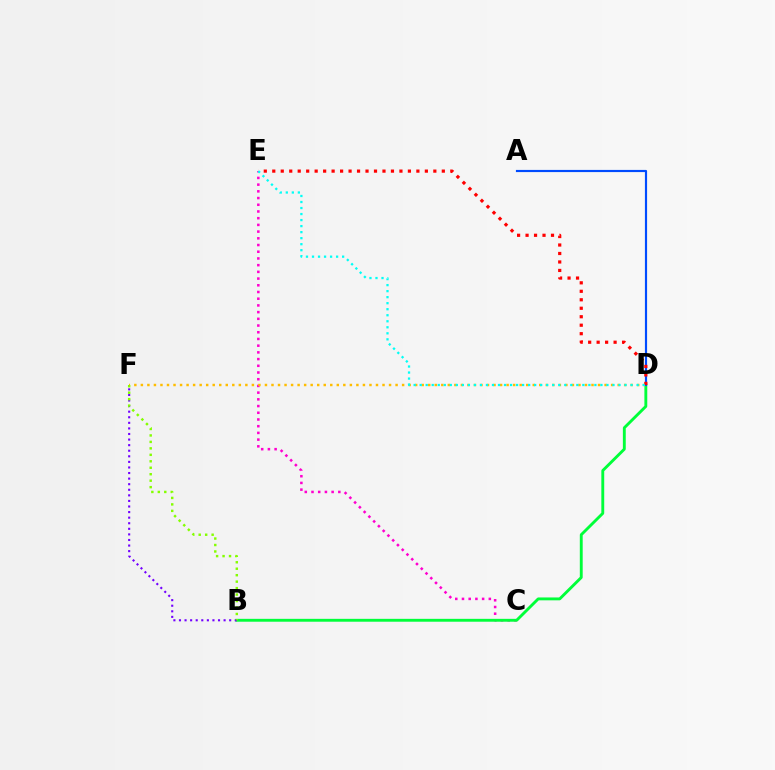{('C', 'E'): [{'color': '#ff00cf', 'line_style': 'dotted', 'thickness': 1.82}], ('B', 'D'): [{'color': '#00ff39', 'line_style': 'solid', 'thickness': 2.07}], ('D', 'F'): [{'color': '#ffbd00', 'line_style': 'dotted', 'thickness': 1.77}], ('A', 'D'): [{'color': '#004bff', 'line_style': 'solid', 'thickness': 1.57}], ('B', 'F'): [{'color': '#7200ff', 'line_style': 'dotted', 'thickness': 1.52}, {'color': '#84ff00', 'line_style': 'dotted', 'thickness': 1.76}], ('D', 'E'): [{'color': '#ff0000', 'line_style': 'dotted', 'thickness': 2.3}, {'color': '#00fff6', 'line_style': 'dotted', 'thickness': 1.64}]}